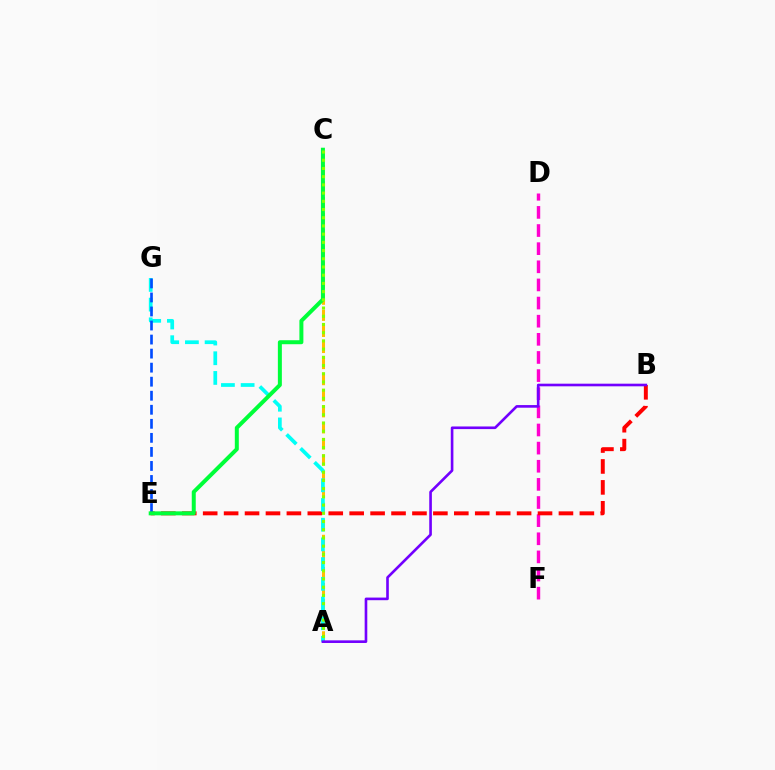{('D', 'F'): [{'color': '#ff00cf', 'line_style': 'dashed', 'thickness': 2.46}], ('A', 'C'): [{'color': '#ffbd00', 'line_style': 'dashed', 'thickness': 2.18}, {'color': '#84ff00', 'line_style': 'dotted', 'thickness': 2.23}], ('B', 'E'): [{'color': '#ff0000', 'line_style': 'dashed', 'thickness': 2.84}], ('A', 'G'): [{'color': '#00fff6', 'line_style': 'dashed', 'thickness': 2.68}], ('E', 'G'): [{'color': '#004bff', 'line_style': 'dashed', 'thickness': 1.91}], ('C', 'E'): [{'color': '#00ff39', 'line_style': 'solid', 'thickness': 2.87}], ('A', 'B'): [{'color': '#7200ff', 'line_style': 'solid', 'thickness': 1.89}]}